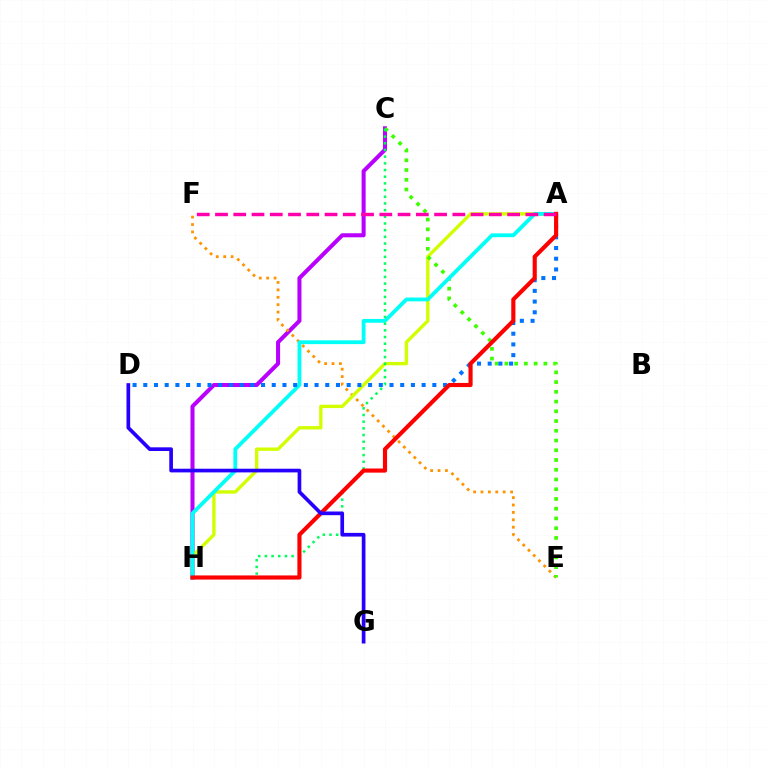{('C', 'H'): [{'color': '#b900ff', 'line_style': 'solid', 'thickness': 2.91}, {'color': '#00ff5c', 'line_style': 'dotted', 'thickness': 1.81}], ('E', 'F'): [{'color': '#ff9400', 'line_style': 'dotted', 'thickness': 2.01}], ('A', 'H'): [{'color': '#d1ff00', 'line_style': 'solid', 'thickness': 2.43}, {'color': '#00fff6', 'line_style': 'solid', 'thickness': 2.74}, {'color': '#ff0000', 'line_style': 'solid', 'thickness': 2.97}], ('C', 'E'): [{'color': '#3dff00', 'line_style': 'dotted', 'thickness': 2.65}], ('A', 'D'): [{'color': '#0074ff', 'line_style': 'dotted', 'thickness': 2.91}], ('A', 'F'): [{'color': '#ff00ac', 'line_style': 'dashed', 'thickness': 2.48}], ('D', 'G'): [{'color': '#2500ff', 'line_style': 'solid', 'thickness': 2.65}]}